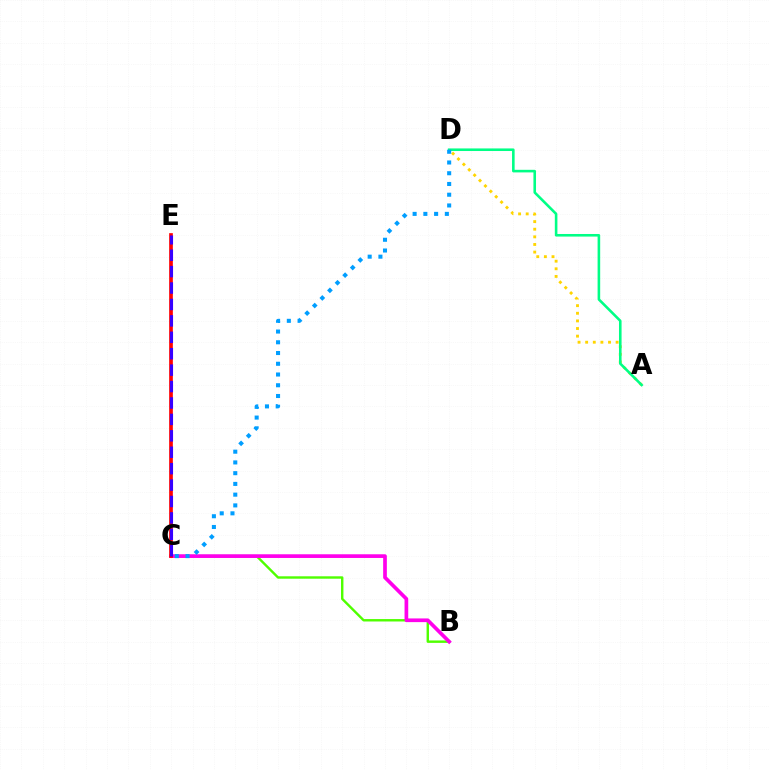{('B', 'C'): [{'color': '#4fff00', 'line_style': 'solid', 'thickness': 1.74}, {'color': '#ff00ed', 'line_style': 'solid', 'thickness': 2.66}], ('C', 'E'): [{'color': '#ff0000', 'line_style': 'solid', 'thickness': 2.65}, {'color': '#3700ff', 'line_style': 'dashed', 'thickness': 2.23}], ('A', 'D'): [{'color': '#ffd500', 'line_style': 'dotted', 'thickness': 2.07}, {'color': '#00ff86', 'line_style': 'solid', 'thickness': 1.86}], ('C', 'D'): [{'color': '#009eff', 'line_style': 'dotted', 'thickness': 2.92}]}